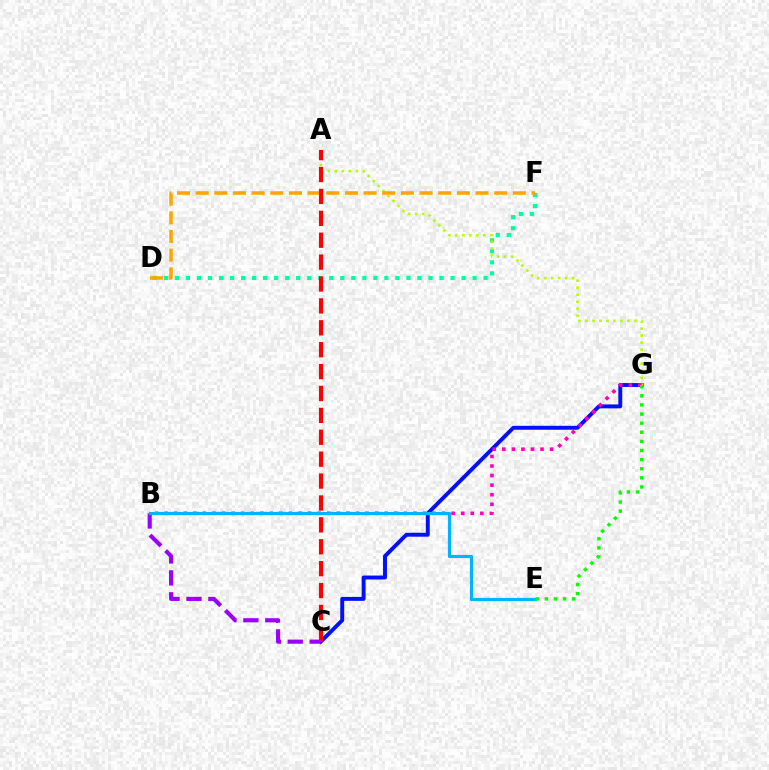{('D', 'F'): [{'color': '#00ff9d', 'line_style': 'dotted', 'thickness': 3.0}, {'color': '#ffa500', 'line_style': 'dashed', 'thickness': 2.53}], ('C', 'G'): [{'color': '#0010ff', 'line_style': 'solid', 'thickness': 2.83}], ('A', 'G'): [{'color': '#b3ff00', 'line_style': 'dotted', 'thickness': 1.9}], ('A', 'C'): [{'color': '#ff0000', 'line_style': 'dashed', 'thickness': 2.97}], ('B', 'G'): [{'color': '#ff00bd', 'line_style': 'dotted', 'thickness': 2.6}], ('B', 'C'): [{'color': '#9b00ff', 'line_style': 'dashed', 'thickness': 2.98}], ('B', 'E'): [{'color': '#00b5ff', 'line_style': 'solid', 'thickness': 2.29}], ('E', 'G'): [{'color': '#08ff00', 'line_style': 'dotted', 'thickness': 2.48}]}